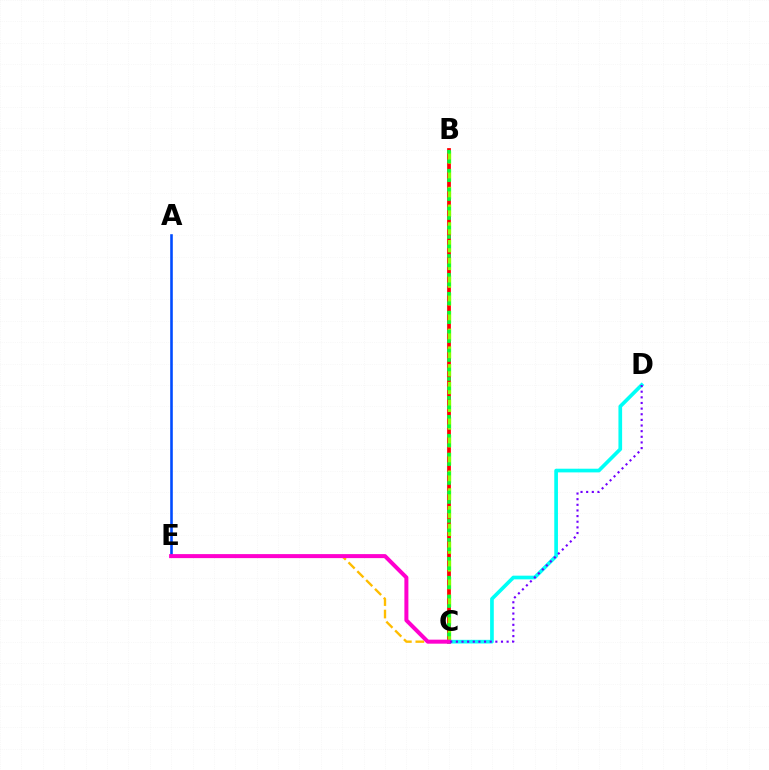{('B', 'C'): [{'color': '#ff0000', 'line_style': 'solid', 'thickness': 2.7}, {'color': '#84ff00', 'line_style': 'dashed', 'thickness': 2.41}, {'color': '#00ff39', 'line_style': 'dotted', 'thickness': 2.57}], ('A', 'E'): [{'color': '#004bff', 'line_style': 'solid', 'thickness': 1.87}], ('C', 'E'): [{'color': '#ffbd00', 'line_style': 'dashed', 'thickness': 1.7}, {'color': '#ff00cf', 'line_style': 'solid', 'thickness': 2.89}], ('C', 'D'): [{'color': '#00fff6', 'line_style': 'solid', 'thickness': 2.65}, {'color': '#7200ff', 'line_style': 'dotted', 'thickness': 1.53}]}